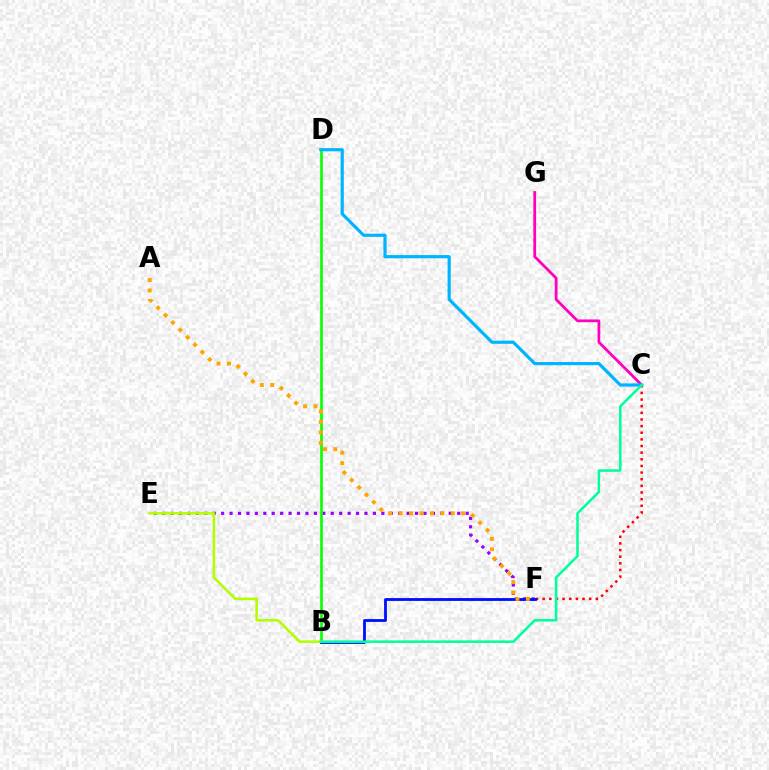{('E', 'F'): [{'color': '#9b00ff', 'line_style': 'dotted', 'thickness': 2.29}], ('C', 'F'): [{'color': '#ff0000', 'line_style': 'dotted', 'thickness': 1.8}], ('B', 'D'): [{'color': '#08ff00', 'line_style': 'solid', 'thickness': 1.89}], ('B', 'F'): [{'color': '#0010ff', 'line_style': 'solid', 'thickness': 2.04}], ('B', 'E'): [{'color': '#b3ff00', 'line_style': 'solid', 'thickness': 1.85}], ('C', 'G'): [{'color': '#ff00bd', 'line_style': 'solid', 'thickness': 1.99}], ('C', 'D'): [{'color': '#00b5ff', 'line_style': 'solid', 'thickness': 2.29}], ('A', 'F'): [{'color': '#ffa500', 'line_style': 'dotted', 'thickness': 2.83}], ('B', 'C'): [{'color': '#00ff9d', 'line_style': 'solid', 'thickness': 1.83}]}